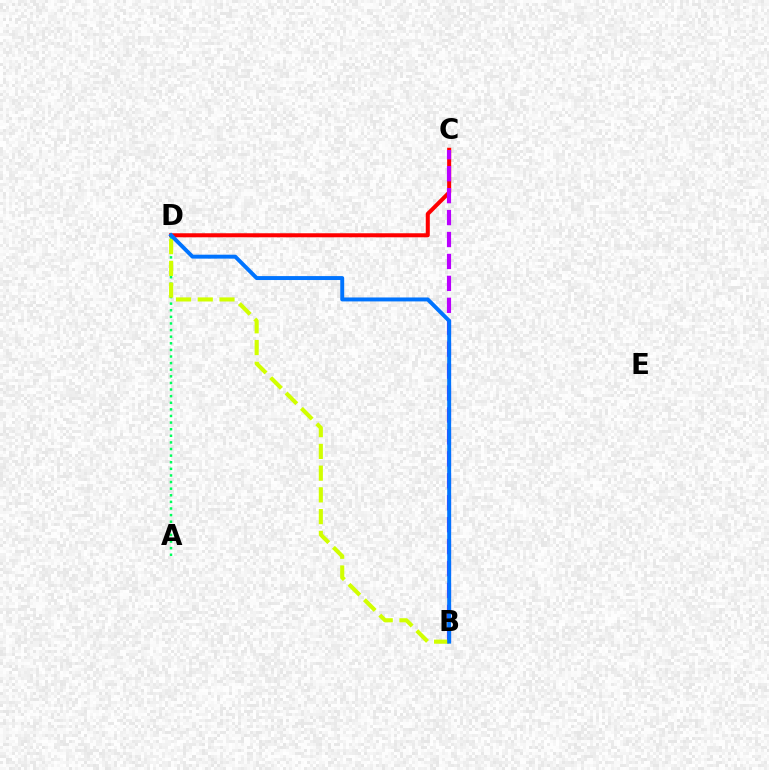{('C', 'D'): [{'color': '#ff0000', 'line_style': 'solid', 'thickness': 2.9}], ('A', 'D'): [{'color': '#00ff5c', 'line_style': 'dotted', 'thickness': 1.8}], ('B', 'C'): [{'color': '#b900ff', 'line_style': 'dashed', 'thickness': 2.98}], ('B', 'D'): [{'color': '#d1ff00', 'line_style': 'dashed', 'thickness': 2.95}, {'color': '#0074ff', 'line_style': 'solid', 'thickness': 2.84}]}